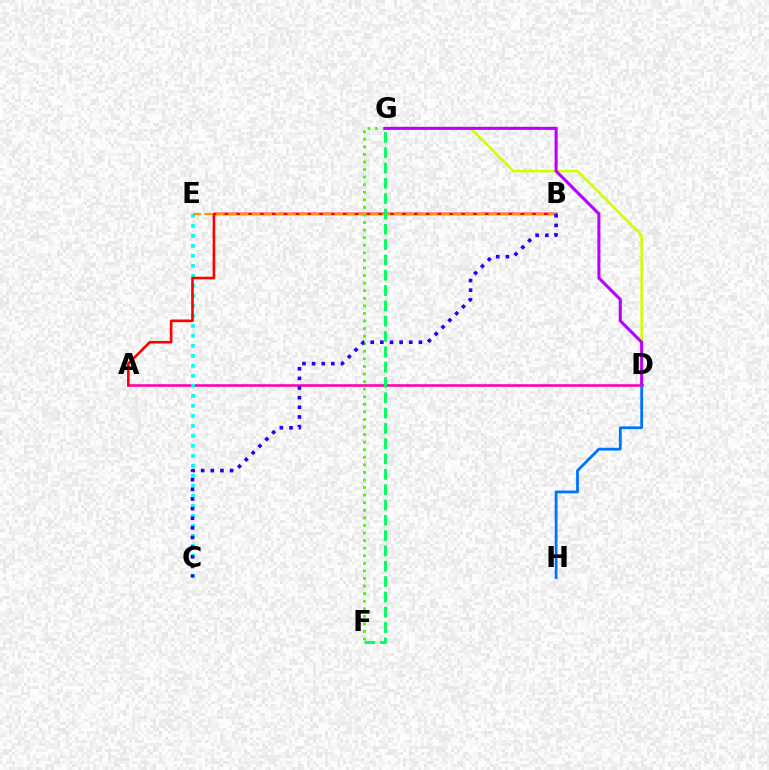{('A', 'D'): [{'color': '#ff00ac', 'line_style': 'solid', 'thickness': 1.85}], ('C', 'E'): [{'color': '#00fff6', 'line_style': 'dotted', 'thickness': 2.72}], ('A', 'B'): [{'color': '#ff0000', 'line_style': 'solid', 'thickness': 1.88}], ('B', 'E'): [{'color': '#ff9400', 'line_style': 'dashed', 'thickness': 1.61}], ('F', 'G'): [{'color': '#3dff00', 'line_style': 'dotted', 'thickness': 2.06}, {'color': '#00ff5c', 'line_style': 'dashed', 'thickness': 2.08}], ('D', 'H'): [{'color': '#0074ff', 'line_style': 'solid', 'thickness': 2.02}], ('D', 'G'): [{'color': '#d1ff00', 'line_style': 'solid', 'thickness': 1.87}, {'color': '#b900ff', 'line_style': 'solid', 'thickness': 2.21}], ('B', 'C'): [{'color': '#2500ff', 'line_style': 'dotted', 'thickness': 2.62}]}